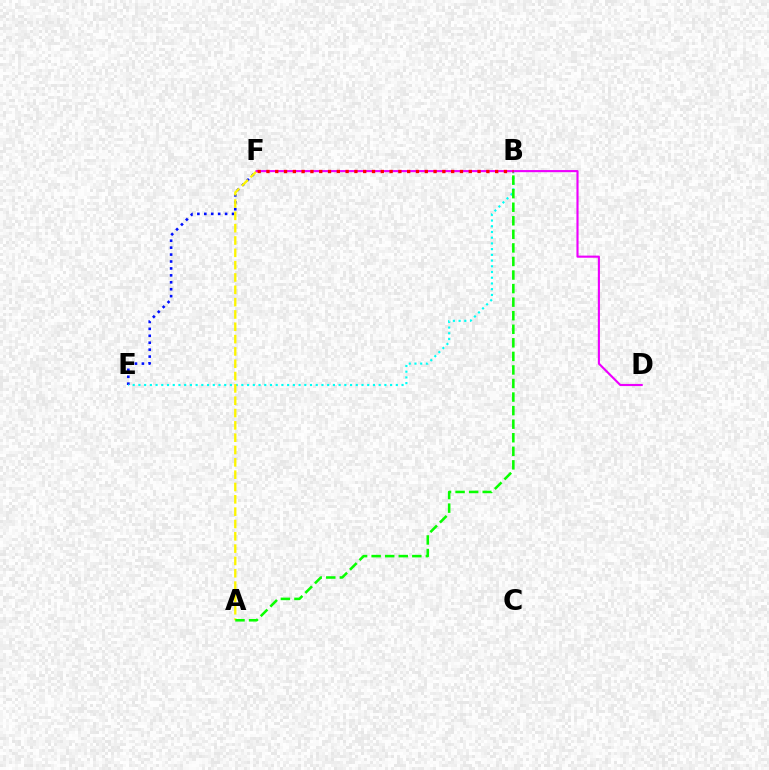{('E', 'F'): [{'color': '#0010ff', 'line_style': 'dotted', 'thickness': 1.88}], ('B', 'E'): [{'color': '#00fff6', 'line_style': 'dotted', 'thickness': 1.55}], ('A', 'F'): [{'color': '#fcf500', 'line_style': 'dashed', 'thickness': 1.67}], ('A', 'B'): [{'color': '#08ff00', 'line_style': 'dashed', 'thickness': 1.84}], ('D', 'F'): [{'color': '#ee00ff', 'line_style': 'solid', 'thickness': 1.53}], ('B', 'F'): [{'color': '#ff0000', 'line_style': 'dotted', 'thickness': 2.39}]}